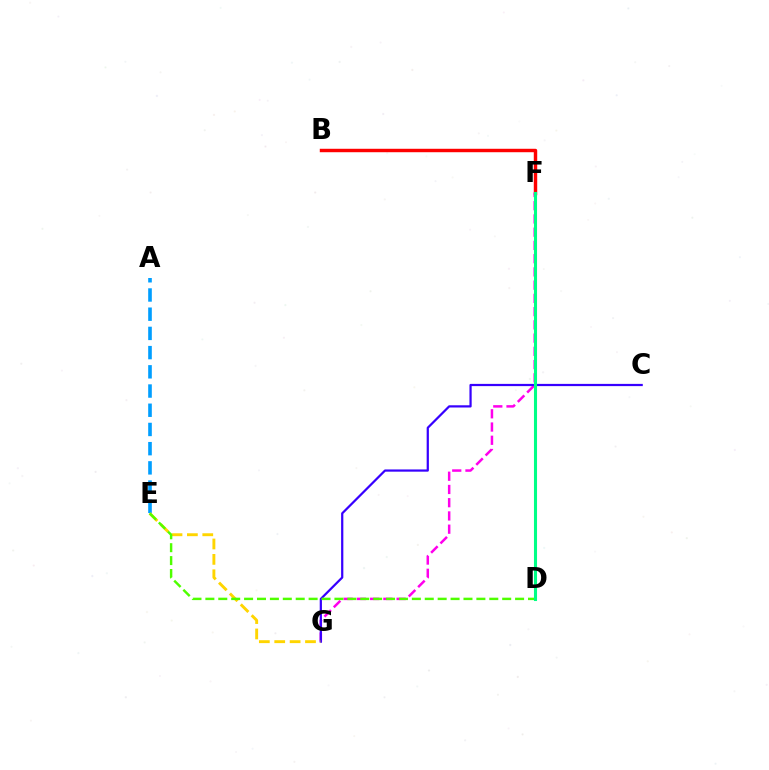{('B', 'F'): [{'color': '#ff0000', 'line_style': 'solid', 'thickness': 2.48}], ('A', 'E'): [{'color': '#009eff', 'line_style': 'dashed', 'thickness': 2.61}], ('F', 'G'): [{'color': '#ff00ed', 'line_style': 'dashed', 'thickness': 1.8}], ('C', 'G'): [{'color': '#3700ff', 'line_style': 'solid', 'thickness': 1.6}], ('E', 'G'): [{'color': '#ffd500', 'line_style': 'dashed', 'thickness': 2.09}], ('D', 'E'): [{'color': '#4fff00', 'line_style': 'dashed', 'thickness': 1.75}], ('D', 'F'): [{'color': '#00ff86', 'line_style': 'solid', 'thickness': 2.21}]}